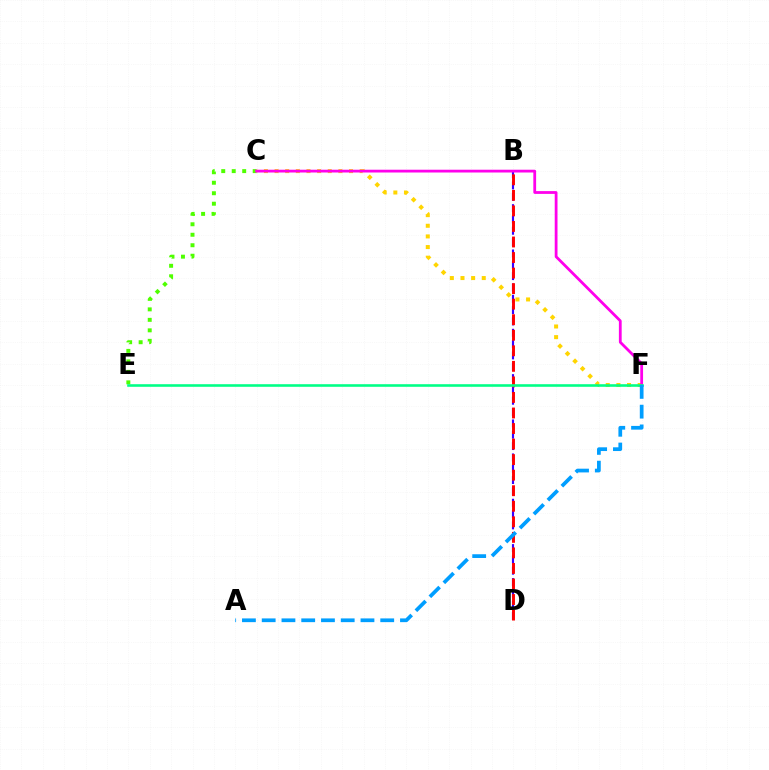{('C', 'E'): [{'color': '#4fff00', 'line_style': 'dotted', 'thickness': 2.85}], ('C', 'F'): [{'color': '#ffd500', 'line_style': 'dotted', 'thickness': 2.89}, {'color': '#ff00ed', 'line_style': 'solid', 'thickness': 2.01}], ('B', 'D'): [{'color': '#3700ff', 'line_style': 'dashed', 'thickness': 1.54}, {'color': '#ff0000', 'line_style': 'dashed', 'thickness': 2.11}], ('E', 'F'): [{'color': '#00ff86', 'line_style': 'solid', 'thickness': 1.87}], ('A', 'F'): [{'color': '#009eff', 'line_style': 'dashed', 'thickness': 2.68}]}